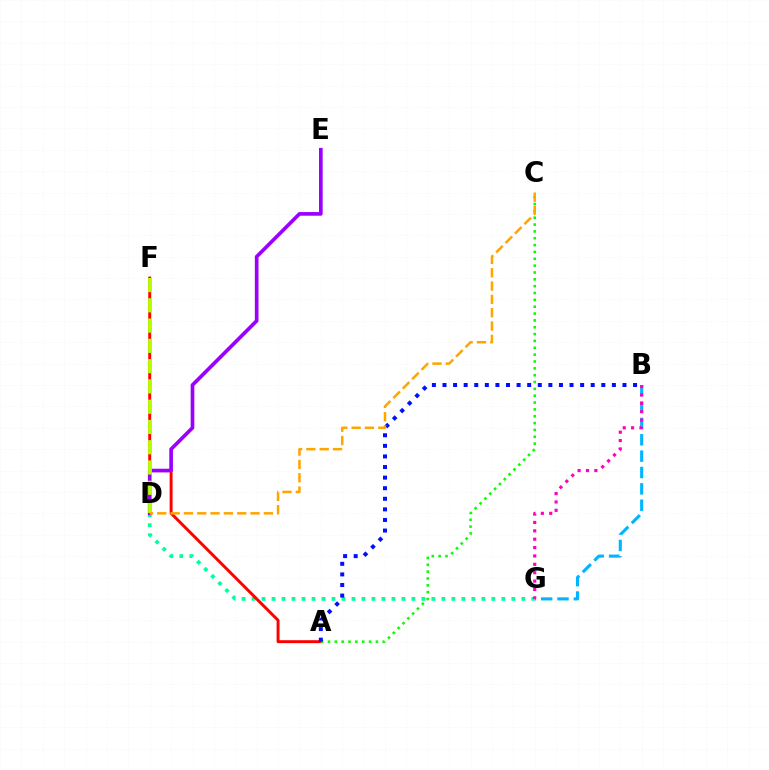{('B', 'G'): [{'color': '#00b5ff', 'line_style': 'dashed', 'thickness': 2.22}, {'color': '#ff00bd', 'line_style': 'dotted', 'thickness': 2.28}], ('D', 'G'): [{'color': '#00ff9d', 'line_style': 'dotted', 'thickness': 2.71}], ('A', 'F'): [{'color': '#ff0000', 'line_style': 'solid', 'thickness': 2.12}], ('D', 'E'): [{'color': '#9b00ff', 'line_style': 'solid', 'thickness': 2.64}], ('A', 'C'): [{'color': '#08ff00', 'line_style': 'dotted', 'thickness': 1.86}], ('A', 'B'): [{'color': '#0010ff', 'line_style': 'dotted', 'thickness': 2.88}], ('D', 'F'): [{'color': '#b3ff00', 'line_style': 'dashed', 'thickness': 2.75}], ('C', 'D'): [{'color': '#ffa500', 'line_style': 'dashed', 'thickness': 1.81}]}